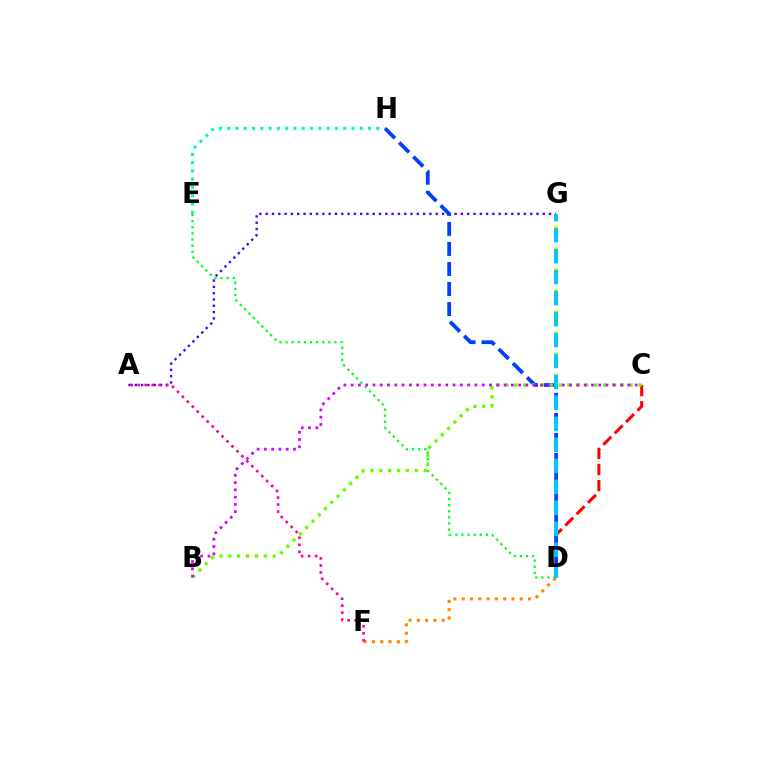{('D', 'E'): [{'color': '#00ff27', 'line_style': 'dotted', 'thickness': 1.66}], ('C', 'D'): [{'color': '#ff0000', 'line_style': 'dashed', 'thickness': 2.19}], ('D', 'F'): [{'color': '#ff8800', 'line_style': 'dotted', 'thickness': 2.25}], ('A', 'G'): [{'color': '#4f00ff', 'line_style': 'dotted', 'thickness': 1.71}], ('D', 'G'): [{'color': '#eeff00', 'line_style': 'dotted', 'thickness': 2.87}, {'color': '#00c7ff', 'line_style': 'dashed', 'thickness': 2.85}], ('A', 'F'): [{'color': '#ff00a0', 'line_style': 'dotted', 'thickness': 1.9}], ('D', 'H'): [{'color': '#003fff', 'line_style': 'dashed', 'thickness': 2.72}], ('B', 'C'): [{'color': '#66ff00', 'line_style': 'dotted', 'thickness': 2.41}, {'color': '#d600ff', 'line_style': 'dotted', 'thickness': 1.98}], ('E', 'H'): [{'color': '#00ffaf', 'line_style': 'dotted', 'thickness': 2.25}]}